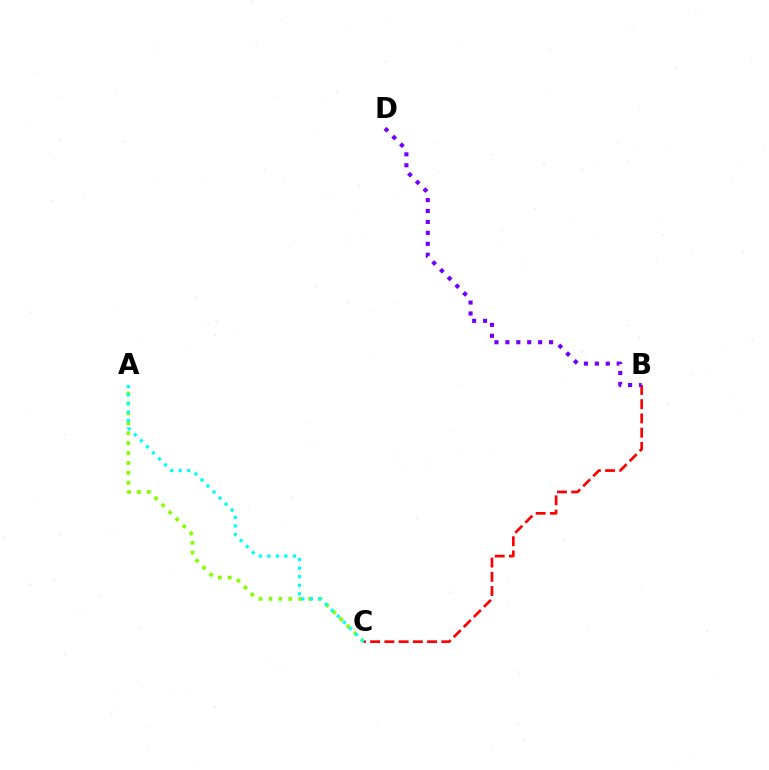{('A', 'C'): [{'color': '#84ff00', 'line_style': 'dotted', 'thickness': 2.69}, {'color': '#00fff6', 'line_style': 'dotted', 'thickness': 2.32}], ('B', 'C'): [{'color': '#ff0000', 'line_style': 'dashed', 'thickness': 1.93}], ('B', 'D'): [{'color': '#7200ff', 'line_style': 'dotted', 'thickness': 2.97}]}